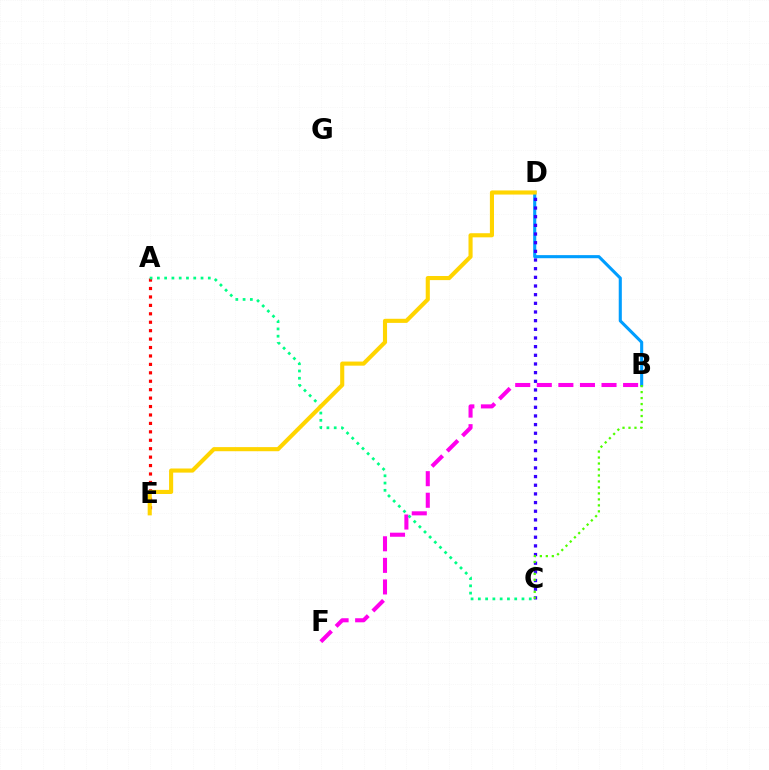{('B', 'F'): [{'color': '#ff00ed', 'line_style': 'dashed', 'thickness': 2.93}], ('A', 'E'): [{'color': '#ff0000', 'line_style': 'dotted', 'thickness': 2.29}], ('A', 'C'): [{'color': '#00ff86', 'line_style': 'dotted', 'thickness': 1.98}], ('B', 'D'): [{'color': '#009eff', 'line_style': 'solid', 'thickness': 2.23}], ('C', 'D'): [{'color': '#3700ff', 'line_style': 'dotted', 'thickness': 2.35}], ('D', 'E'): [{'color': '#ffd500', 'line_style': 'solid', 'thickness': 2.96}], ('B', 'C'): [{'color': '#4fff00', 'line_style': 'dotted', 'thickness': 1.62}]}